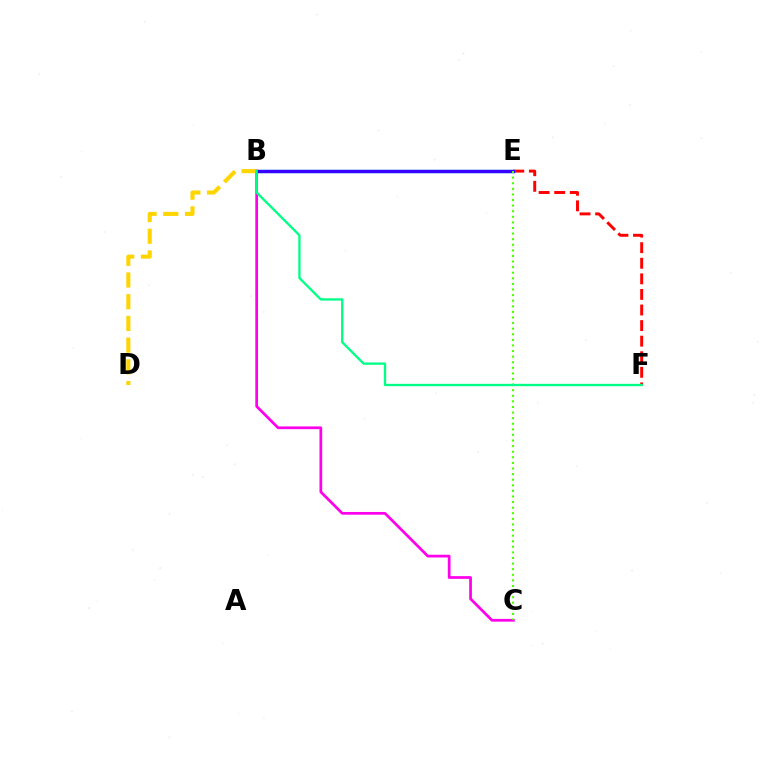{('E', 'F'): [{'color': '#ff0000', 'line_style': 'dashed', 'thickness': 2.12}], ('B', 'C'): [{'color': '#ff00ed', 'line_style': 'solid', 'thickness': 1.97}], ('B', 'E'): [{'color': '#009eff', 'line_style': 'solid', 'thickness': 2.4}, {'color': '#3700ff', 'line_style': 'solid', 'thickness': 2.36}], ('B', 'D'): [{'color': '#ffd500', 'line_style': 'dashed', 'thickness': 2.95}], ('C', 'E'): [{'color': '#4fff00', 'line_style': 'dotted', 'thickness': 1.52}], ('B', 'F'): [{'color': '#00ff86', 'line_style': 'solid', 'thickness': 1.67}]}